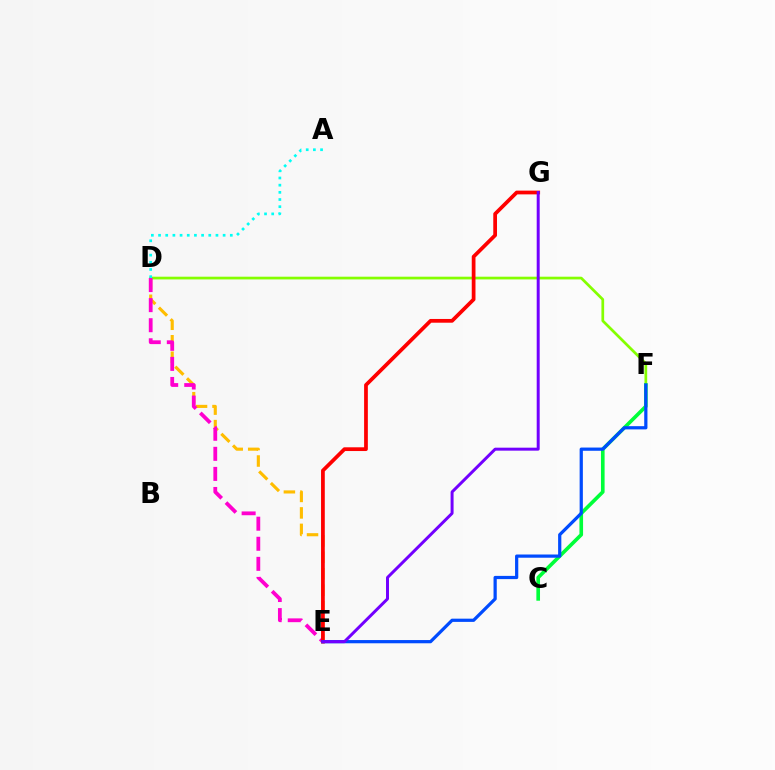{('D', 'F'): [{'color': '#84ff00', 'line_style': 'solid', 'thickness': 1.96}], ('D', 'E'): [{'color': '#ffbd00', 'line_style': 'dashed', 'thickness': 2.24}, {'color': '#ff00cf', 'line_style': 'dashed', 'thickness': 2.73}], ('C', 'F'): [{'color': '#00ff39', 'line_style': 'solid', 'thickness': 2.62}], ('E', 'G'): [{'color': '#ff0000', 'line_style': 'solid', 'thickness': 2.69}, {'color': '#7200ff', 'line_style': 'solid', 'thickness': 2.14}], ('E', 'F'): [{'color': '#004bff', 'line_style': 'solid', 'thickness': 2.32}], ('A', 'D'): [{'color': '#00fff6', 'line_style': 'dotted', 'thickness': 1.95}]}